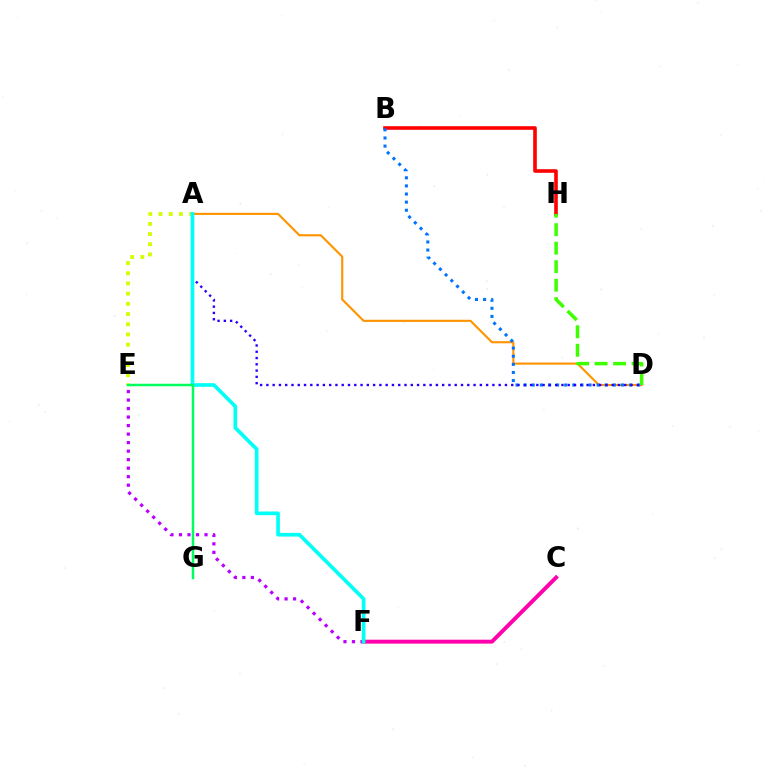{('E', 'F'): [{'color': '#b900ff', 'line_style': 'dotted', 'thickness': 2.31}], ('A', 'E'): [{'color': '#d1ff00', 'line_style': 'dotted', 'thickness': 2.77}], ('B', 'H'): [{'color': '#ff0000', 'line_style': 'solid', 'thickness': 2.61}], ('A', 'D'): [{'color': '#ff9400', 'line_style': 'solid', 'thickness': 1.54}, {'color': '#2500ff', 'line_style': 'dotted', 'thickness': 1.71}], ('C', 'F'): [{'color': '#ff00ac', 'line_style': 'solid', 'thickness': 2.83}], ('B', 'D'): [{'color': '#0074ff', 'line_style': 'dotted', 'thickness': 2.2}], ('A', 'F'): [{'color': '#00fff6', 'line_style': 'solid', 'thickness': 2.64}], ('E', 'G'): [{'color': '#00ff5c', 'line_style': 'solid', 'thickness': 1.79}], ('D', 'H'): [{'color': '#3dff00', 'line_style': 'dashed', 'thickness': 2.51}]}